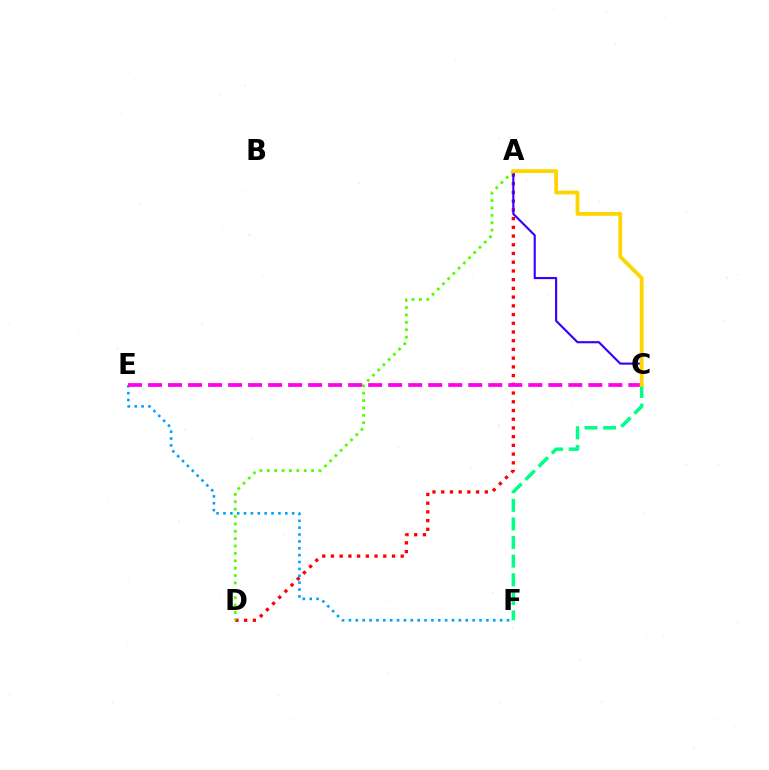{('A', 'D'): [{'color': '#ff0000', 'line_style': 'dotted', 'thickness': 2.37}, {'color': '#4fff00', 'line_style': 'dotted', 'thickness': 2.01}], ('E', 'F'): [{'color': '#009eff', 'line_style': 'dotted', 'thickness': 1.87}], ('A', 'C'): [{'color': '#3700ff', 'line_style': 'solid', 'thickness': 1.54}, {'color': '#ffd500', 'line_style': 'solid', 'thickness': 2.73}], ('C', 'F'): [{'color': '#00ff86', 'line_style': 'dashed', 'thickness': 2.53}], ('C', 'E'): [{'color': '#ff00ed', 'line_style': 'dashed', 'thickness': 2.72}]}